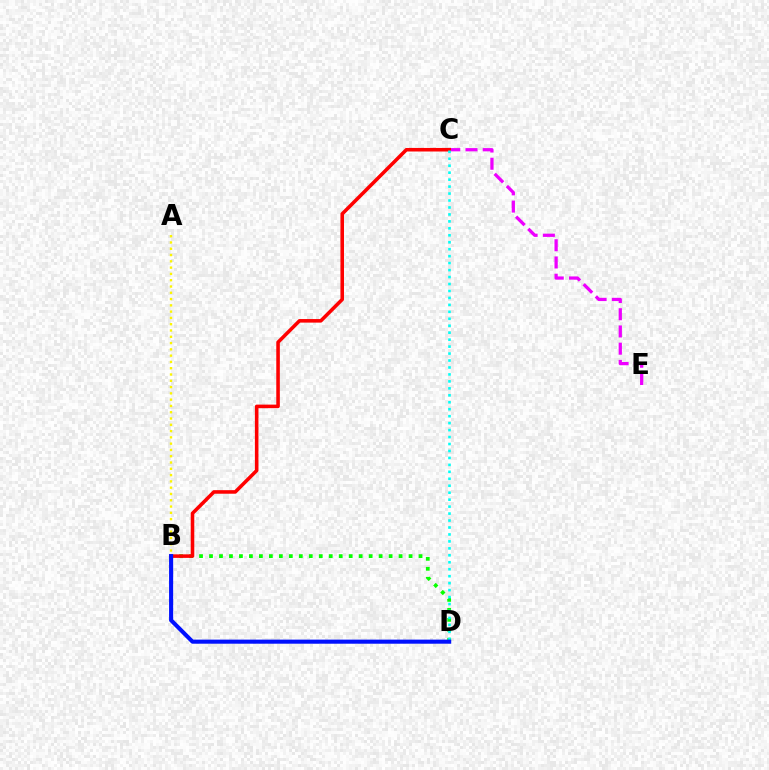{('C', 'E'): [{'color': '#ee00ff', 'line_style': 'dashed', 'thickness': 2.34}], ('B', 'D'): [{'color': '#08ff00', 'line_style': 'dotted', 'thickness': 2.71}, {'color': '#0010ff', 'line_style': 'solid', 'thickness': 2.94}], ('B', 'C'): [{'color': '#ff0000', 'line_style': 'solid', 'thickness': 2.56}], ('A', 'B'): [{'color': '#fcf500', 'line_style': 'dotted', 'thickness': 1.71}], ('C', 'D'): [{'color': '#00fff6', 'line_style': 'dotted', 'thickness': 1.89}]}